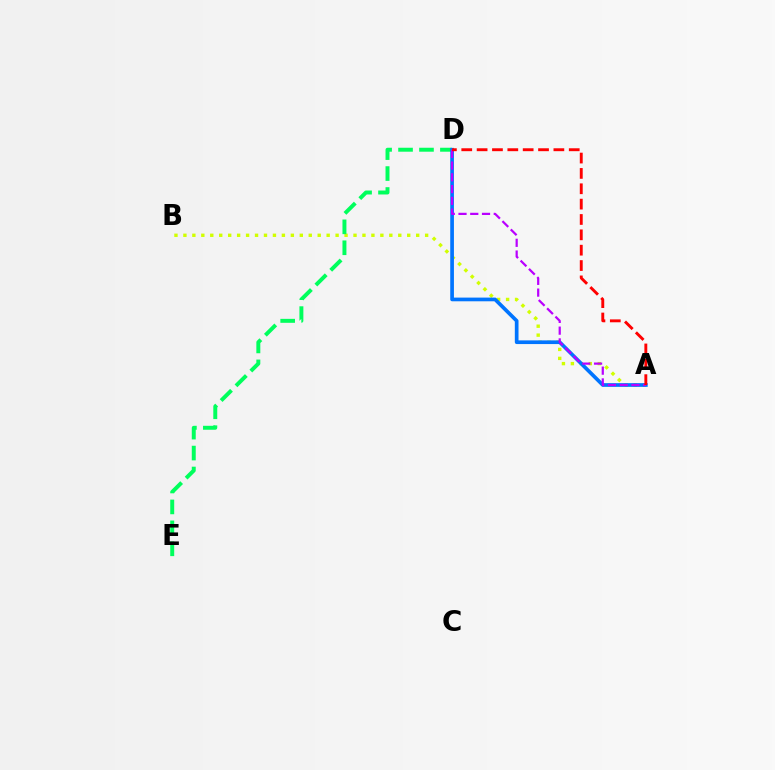{('A', 'B'): [{'color': '#d1ff00', 'line_style': 'dotted', 'thickness': 2.43}], ('D', 'E'): [{'color': '#00ff5c', 'line_style': 'dashed', 'thickness': 2.84}], ('A', 'D'): [{'color': '#0074ff', 'line_style': 'solid', 'thickness': 2.66}, {'color': '#b900ff', 'line_style': 'dashed', 'thickness': 1.6}, {'color': '#ff0000', 'line_style': 'dashed', 'thickness': 2.09}]}